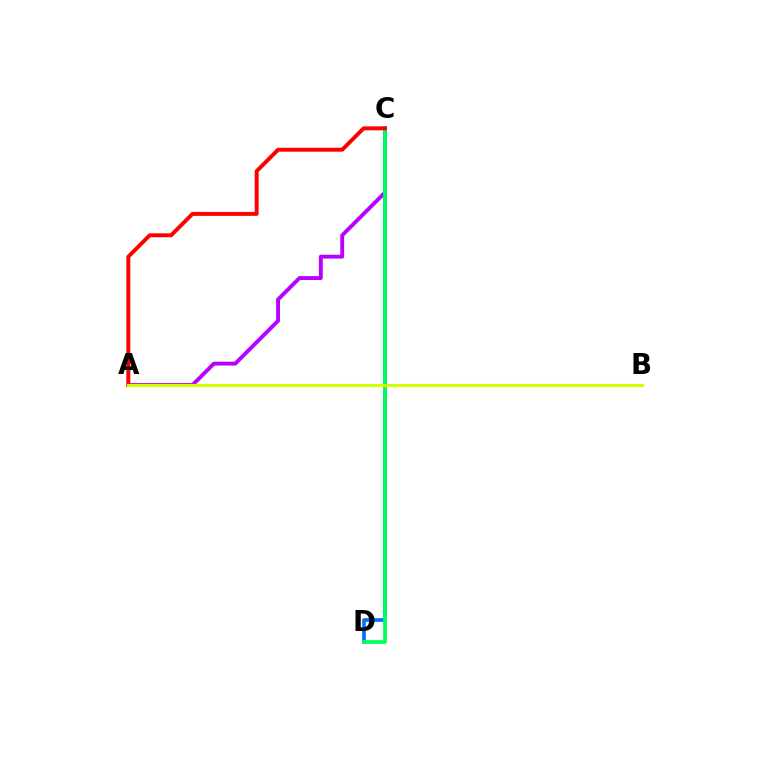{('A', 'C'): [{'color': '#b900ff', 'line_style': 'solid', 'thickness': 2.8}, {'color': '#ff0000', 'line_style': 'solid', 'thickness': 2.83}], ('C', 'D'): [{'color': '#0074ff', 'line_style': 'solid', 'thickness': 2.64}, {'color': '#00ff5c', 'line_style': 'solid', 'thickness': 2.69}], ('A', 'B'): [{'color': '#d1ff00', 'line_style': 'solid', 'thickness': 2.27}]}